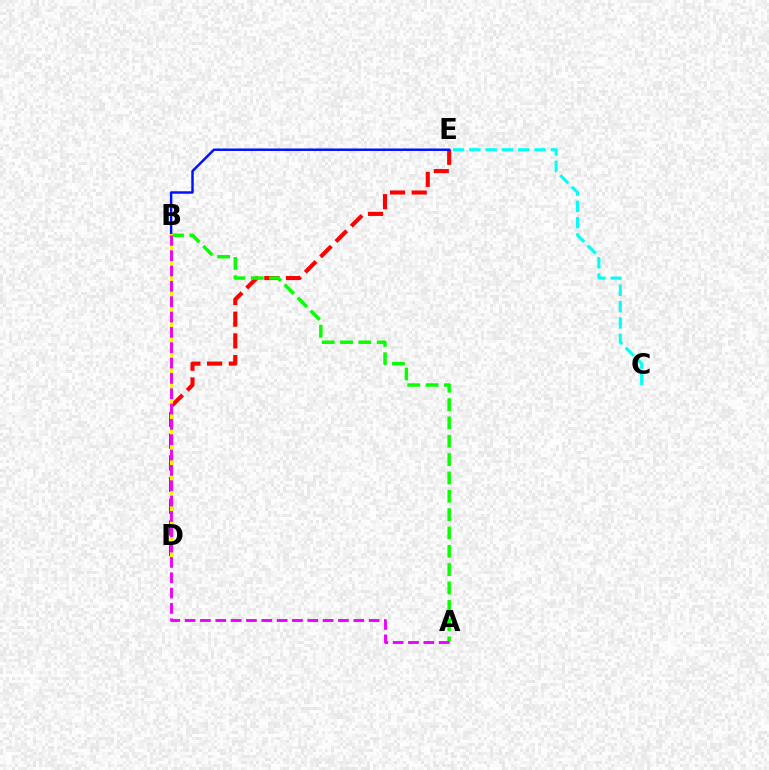{('D', 'E'): [{'color': '#ff0000', 'line_style': 'dashed', 'thickness': 2.95}], ('C', 'E'): [{'color': '#00fff6', 'line_style': 'dashed', 'thickness': 2.22}], ('A', 'B'): [{'color': '#08ff00', 'line_style': 'dashed', 'thickness': 2.49}, {'color': '#ee00ff', 'line_style': 'dashed', 'thickness': 2.08}], ('B', 'E'): [{'color': '#0010ff', 'line_style': 'solid', 'thickness': 1.77}], ('B', 'D'): [{'color': '#fcf500', 'line_style': 'solid', 'thickness': 2.12}]}